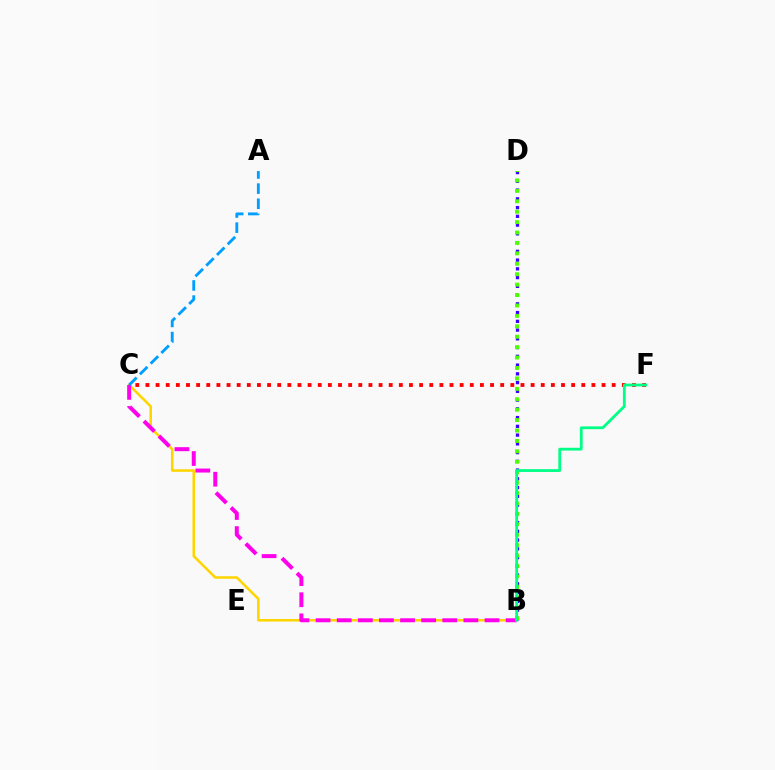{('B', 'C'): [{'color': '#ffd500', 'line_style': 'solid', 'thickness': 1.83}, {'color': '#ff00ed', 'line_style': 'dashed', 'thickness': 2.87}], ('B', 'D'): [{'color': '#3700ff', 'line_style': 'dotted', 'thickness': 2.38}, {'color': '#4fff00', 'line_style': 'dotted', 'thickness': 2.83}], ('C', 'F'): [{'color': '#ff0000', 'line_style': 'dotted', 'thickness': 2.75}], ('A', 'C'): [{'color': '#009eff', 'line_style': 'dashed', 'thickness': 2.06}], ('B', 'F'): [{'color': '#00ff86', 'line_style': 'solid', 'thickness': 2.01}]}